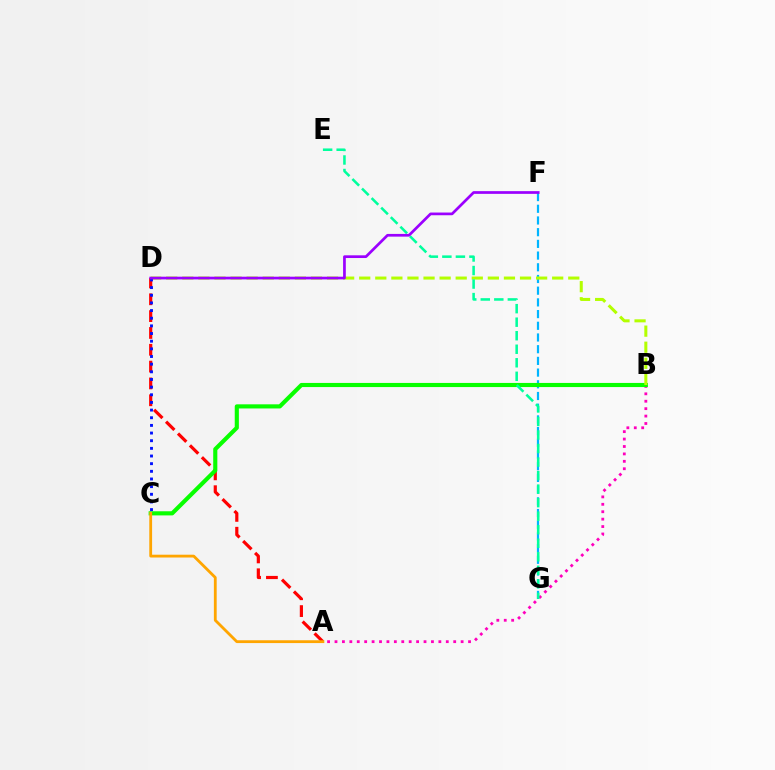{('A', 'B'): [{'color': '#ff00bd', 'line_style': 'dotted', 'thickness': 2.02}], ('F', 'G'): [{'color': '#00b5ff', 'line_style': 'dashed', 'thickness': 1.59}], ('A', 'D'): [{'color': '#ff0000', 'line_style': 'dashed', 'thickness': 2.29}], ('B', 'C'): [{'color': '#08ff00', 'line_style': 'solid', 'thickness': 2.97}], ('B', 'D'): [{'color': '#b3ff00', 'line_style': 'dashed', 'thickness': 2.18}], ('A', 'C'): [{'color': '#ffa500', 'line_style': 'solid', 'thickness': 2.02}], ('E', 'G'): [{'color': '#00ff9d', 'line_style': 'dashed', 'thickness': 1.84}], ('C', 'D'): [{'color': '#0010ff', 'line_style': 'dotted', 'thickness': 2.08}], ('D', 'F'): [{'color': '#9b00ff', 'line_style': 'solid', 'thickness': 1.95}]}